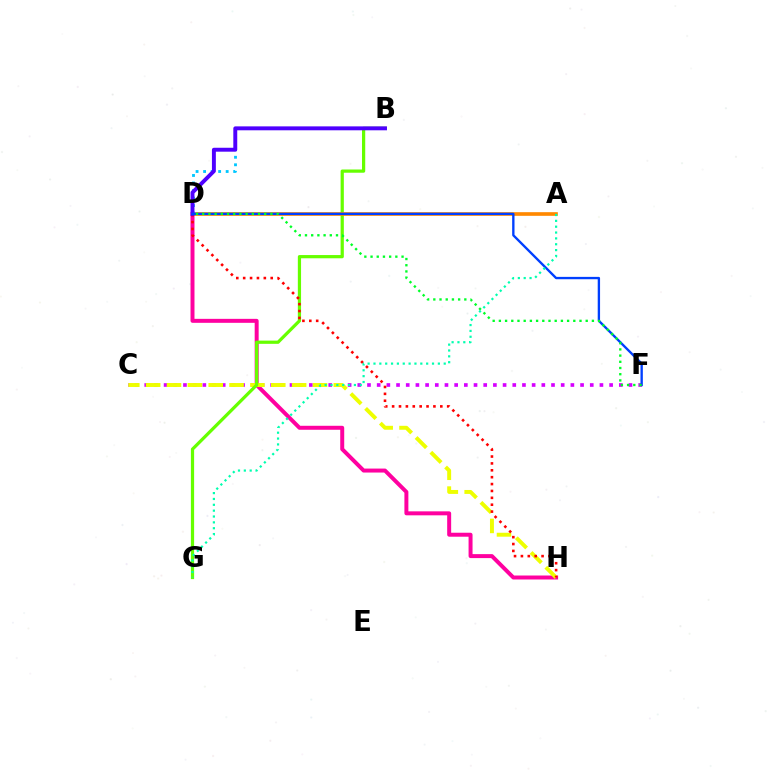{('D', 'H'): [{'color': '#ff00a0', 'line_style': 'solid', 'thickness': 2.86}, {'color': '#ff0000', 'line_style': 'dotted', 'thickness': 1.87}], ('C', 'F'): [{'color': '#d600ff', 'line_style': 'dotted', 'thickness': 2.63}], ('C', 'H'): [{'color': '#eeff00', 'line_style': 'dashed', 'thickness': 2.83}], ('B', 'G'): [{'color': '#66ff00', 'line_style': 'solid', 'thickness': 2.32}], ('A', 'D'): [{'color': '#ff8800', 'line_style': 'solid', 'thickness': 2.63}], ('B', 'D'): [{'color': '#00c7ff', 'line_style': 'dotted', 'thickness': 2.04}, {'color': '#4f00ff', 'line_style': 'solid', 'thickness': 2.83}], ('D', 'F'): [{'color': '#003fff', 'line_style': 'solid', 'thickness': 1.69}, {'color': '#00ff27', 'line_style': 'dotted', 'thickness': 1.68}], ('A', 'G'): [{'color': '#00ffaf', 'line_style': 'dotted', 'thickness': 1.59}]}